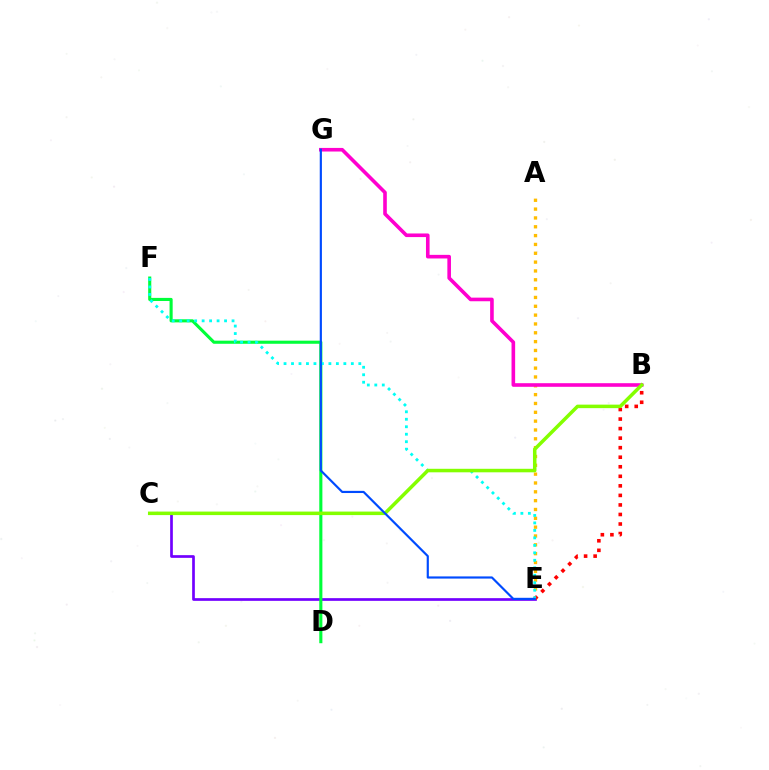{('C', 'E'): [{'color': '#7200ff', 'line_style': 'solid', 'thickness': 1.94}], ('D', 'F'): [{'color': '#00ff39', 'line_style': 'solid', 'thickness': 2.23}], ('A', 'E'): [{'color': '#ffbd00', 'line_style': 'dotted', 'thickness': 2.4}], ('B', 'E'): [{'color': '#ff0000', 'line_style': 'dotted', 'thickness': 2.59}], ('B', 'G'): [{'color': '#ff00cf', 'line_style': 'solid', 'thickness': 2.6}], ('E', 'F'): [{'color': '#00fff6', 'line_style': 'dotted', 'thickness': 2.03}], ('B', 'C'): [{'color': '#84ff00', 'line_style': 'solid', 'thickness': 2.53}], ('E', 'G'): [{'color': '#004bff', 'line_style': 'solid', 'thickness': 1.56}]}